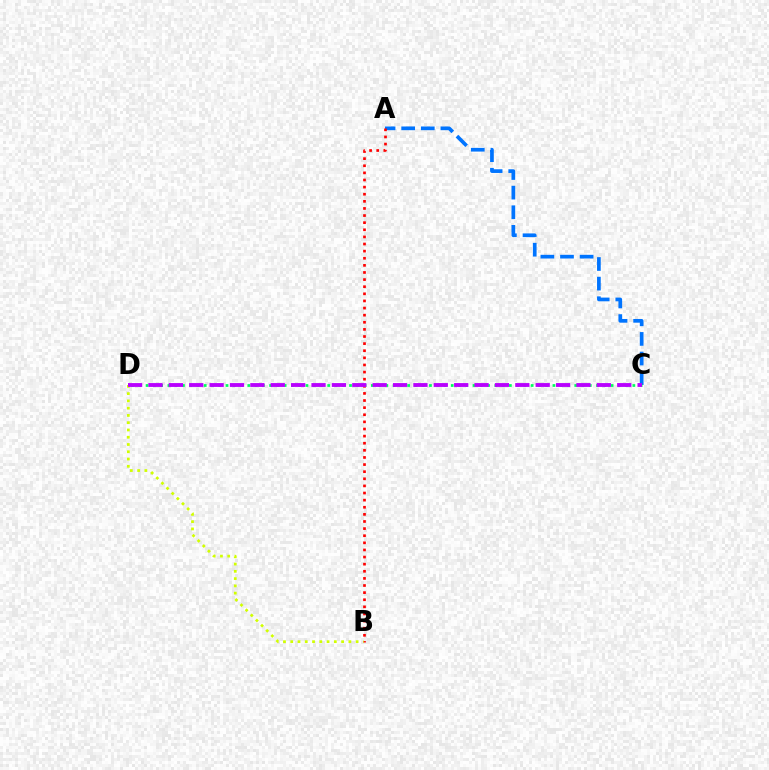{('A', 'C'): [{'color': '#0074ff', 'line_style': 'dashed', 'thickness': 2.66}], ('A', 'B'): [{'color': '#ff0000', 'line_style': 'dotted', 'thickness': 1.93}], ('B', 'D'): [{'color': '#d1ff00', 'line_style': 'dotted', 'thickness': 1.97}], ('C', 'D'): [{'color': '#00ff5c', 'line_style': 'dotted', 'thickness': 1.97}, {'color': '#b900ff', 'line_style': 'dashed', 'thickness': 2.77}]}